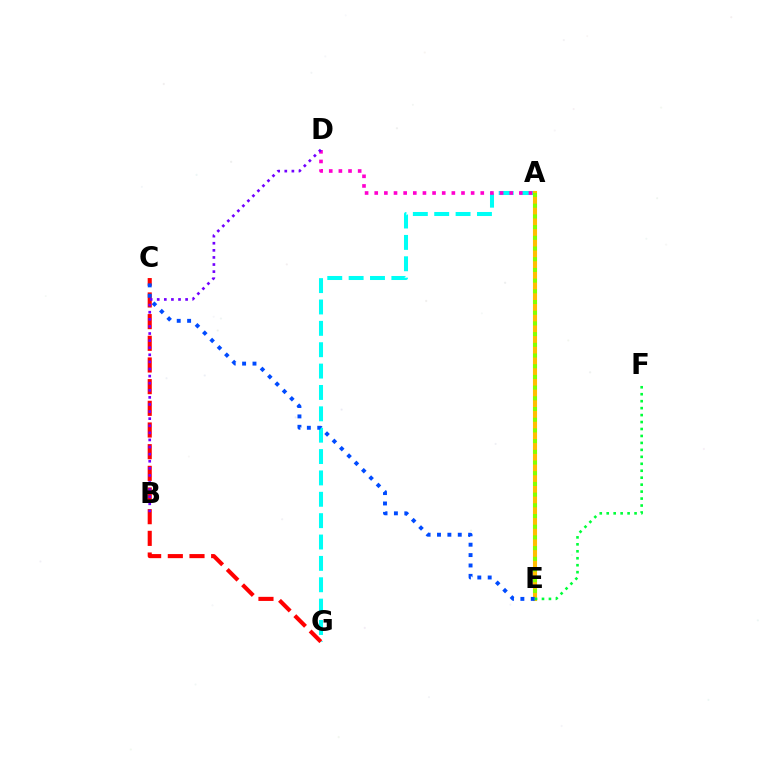{('A', 'G'): [{'color': '#00fff6', 'line_style': 'dashed', 'thickness': 2.9}], ('C', 'G'): [{'color': '#ff0000', 'line_style': 'dashed', 'thickness': 2.94}], ('A', 'E'): [{'color': '#ffbd00', 'line_style': 'solid', 'thickness': 2.94}, {'color': '#84ff00', 'line_style': 'dotted', 'thickness': 2.91}], ('C', 'E'): [{'color': '#004bff', 'line_style': 'dotted', 'thickness': 2.82}], ('A', 'D'): [{'color': '#ff00cf', 'line_style': 'dotted', 'thickness': 2.62}], ('B', 'D'): [{'color': '#7200ff', 'line_style': 'dotted', 'thickness': 1.93}], ('E', 'F'): [{'color': '#00ff39', 'line_style': 'dotted', 'thickness': 1.89}]}